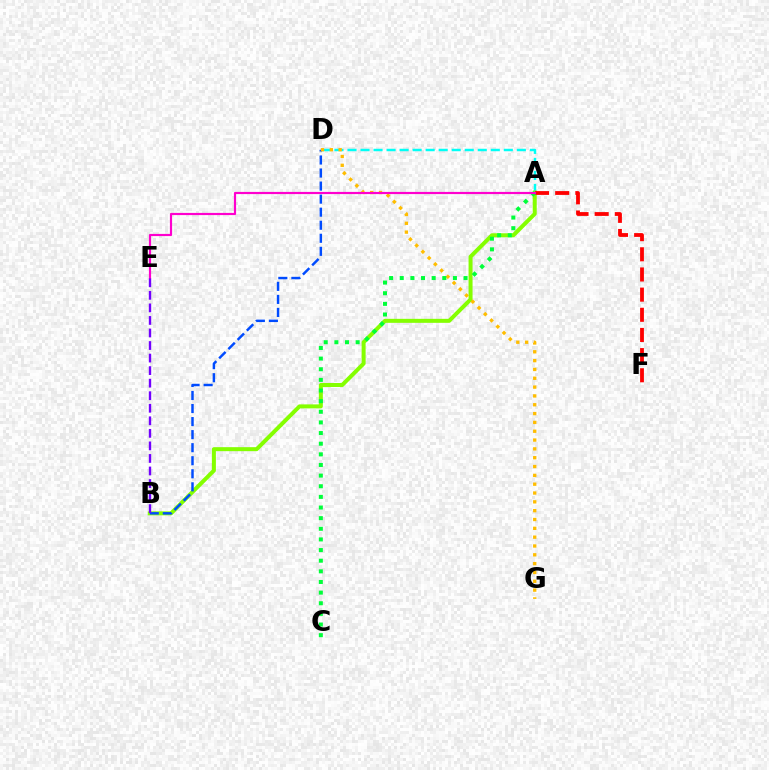{('A', 'D'): [{'color': '#00fff6', 'line_style': 'dashed', 'thickness': 1.77}], ('A', 'B'): [{'color': '#84ff00', 'line_style': 'solid', 'thickness': 2.88}], ('A', 'F'): [{'color': '#ff0000', 'line_style': 'dashed', 'thickness': 2.74}], ('B', 'D'): [{'color': '#004bff', 'line_style': 'dashed', 'thickness': 1.77}], ('D', 'G'): [{'color': '#ffbd00', 'line_style': 'dotted', 'thickness': 2.4}], ('A', 'C'): [{'color': '#00ff39', 'line_style': 'dotted', 'thickness': 2.89}], ('A', 'E'): [{'color': '#ff00cf', 'line_style': 'solid', 'thickness': 1.57}], ('B', 'E'): [{'color': '#7200ff', 'line_style': 'dashed', 'thickness': 1.7}]}